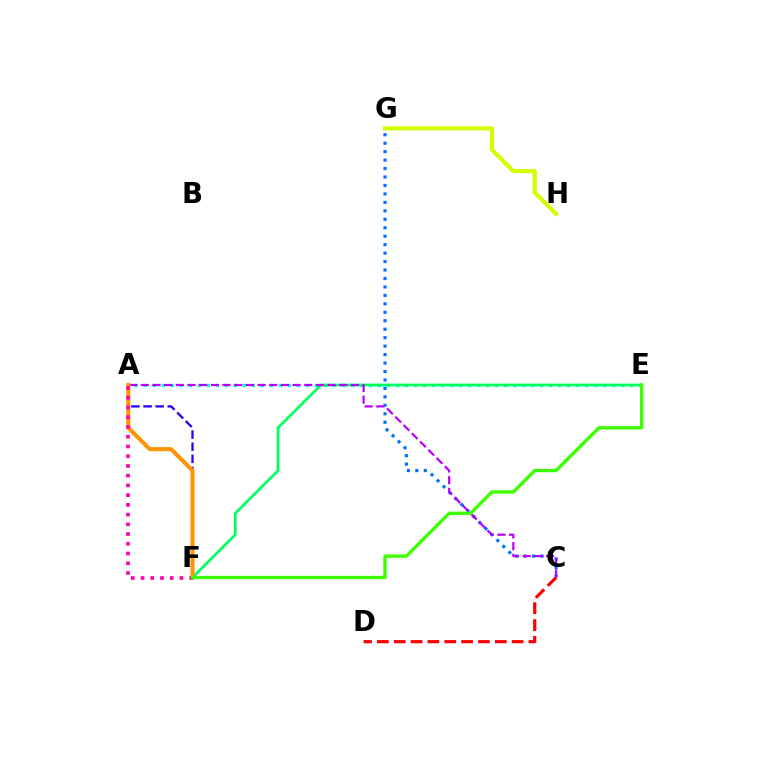{('A', 'E'): [{'color': '#00fff6', 'line_style': 'dotted', 'thickness': 2.45}], ('A', 'F'): [{'color': '#2500ff', 'line_style': 'dashed', 'thickness': 1.65}, {'color': '#ff9400', 'line_style': 'solid', 'thickness': 2.92}, {'color': '#ff00ac', 'line_style': 'dotted', 'thickness': 2.65}], ('E', 'F'): [{'color': '#00ff5c', 'line_style': 'solid', 'thickness': 1.93}, {'color': '#3dff00', 'line_style': 'solid', 'thickness': 2.41}], ('C', 'D'): [{'color': '#ff0000', 'line_style': 'dashed', 'thickness': 2.29}], ('C', 'G'): [{'color': '#0074ff', 'line_style': 'dotted', 'thickness': 2.3}], ('G', 'H'): [{'color': '#d1ff00', 'line_style': 'solid', 'thickness': 3.0}], ('A', 'C'): [{'color': '#b900ff', 'line_style': 'dashed', 'thickness': 1.59}]}